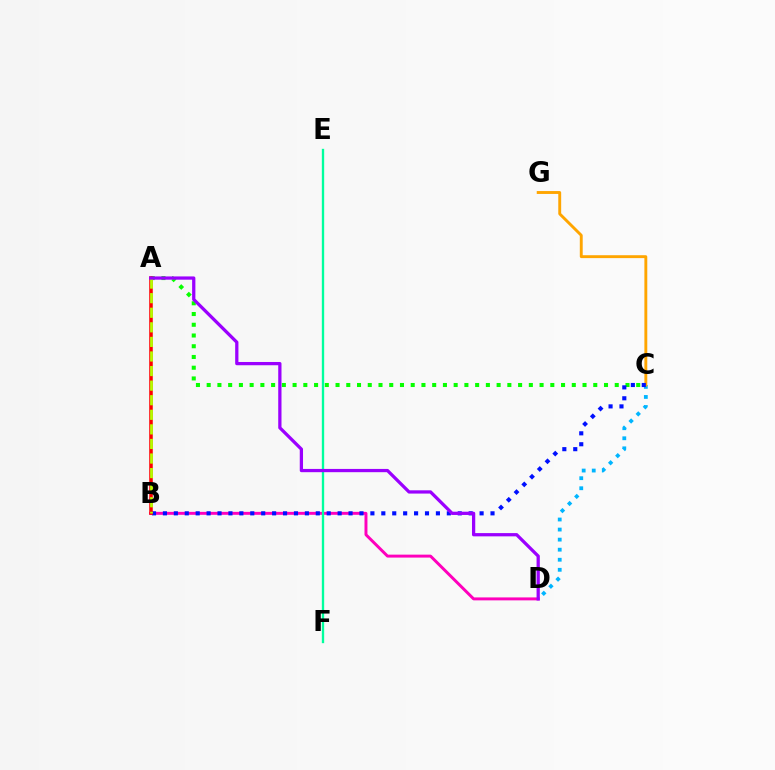{('C', 'D'): [{'color': '#00b5ff', 'line_style': 'dotted', 'thickness': 2.73}], ('A', 'C'): [{'color': '#08ff00', 'line_style': 'dotted', 'thickness': 2.92}], ('B', 'D'): [{'color': '#ff00bd', 'line_style': 'solid', 'thickness': 2.12}], ('C', 'G'): [{'color': '#ffa500', 'line_style': 'solid', 'thickness': 2.08}], ('B', 'C'): [{'color': '#0010ff', 'line_style': 'dotted', 'thickness': 2.97}], ('A', 'B'): [{'color': '#ff0000', 'line_style': 'solid', 'thickness': 2.55}, {'color': '#b3ff00', 'line_style': 'dashed', 'thickness': 1.98}], ('E', 'F'): [{'color': '#00ff9d', 'line_style': 'solid', 'thickness': 1.69}], ('A', 'D'): [{'color': '#9b00ff', 'line_style': 'solid', 'thickness': 2.35}]}